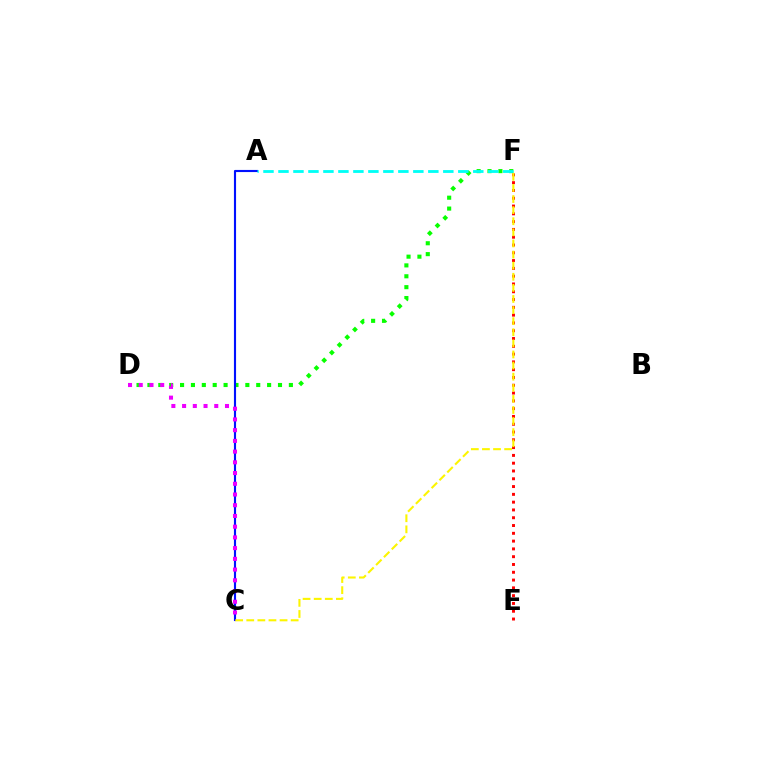{('D', 'F'): [{'color': '#08ff00', 'line_style': 'dotted', 'thickness': 2.96}], ('A', 'C'): [{'color': '#0010ff', 'line_style': 'solid', 'thickness': 1.54}], ('E', 'F'): [{'color': '#ff0000', 'line_style': 'dotted', 'thickness': 2.12}], ('C', 'D'): [{'color': '#ee00ff', 'line_style': 'dotted', 'thickness': 2.91}], ('A', 'F'): [{'color': '#00fff6', 'line_style': 'dashed', 'thickness': 2.04}], ('C', 'F'): [{'color': '#fcf500', 'line_style': 'dashed', 'thickness': 1.51}]}